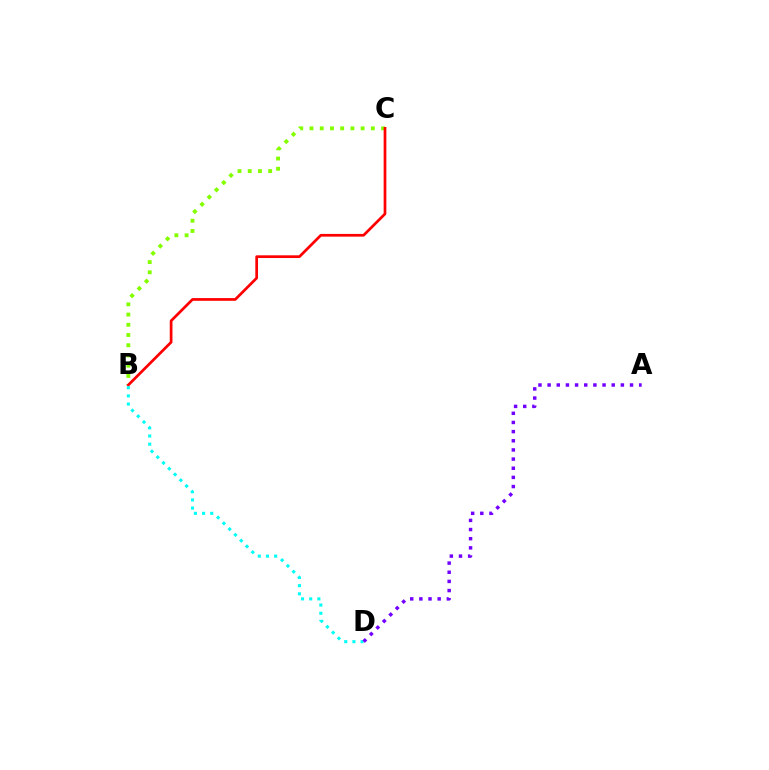{('B', 'C'): [{'color': '#84ff00', 'line_style': 'dotted', 'thickness': 2.78}, {'color': '#ff0000', 'line_style': 'solid', 'thickness': 1.96}], ('B', 'D'): [{'color': '#00fff6', 'line_style': 'dotted', 'thickness': 2.22}], ('A', 'D'): [{'color': '#7200ff', 'line_style': 'dotted', 'thickness': 2.49}]}